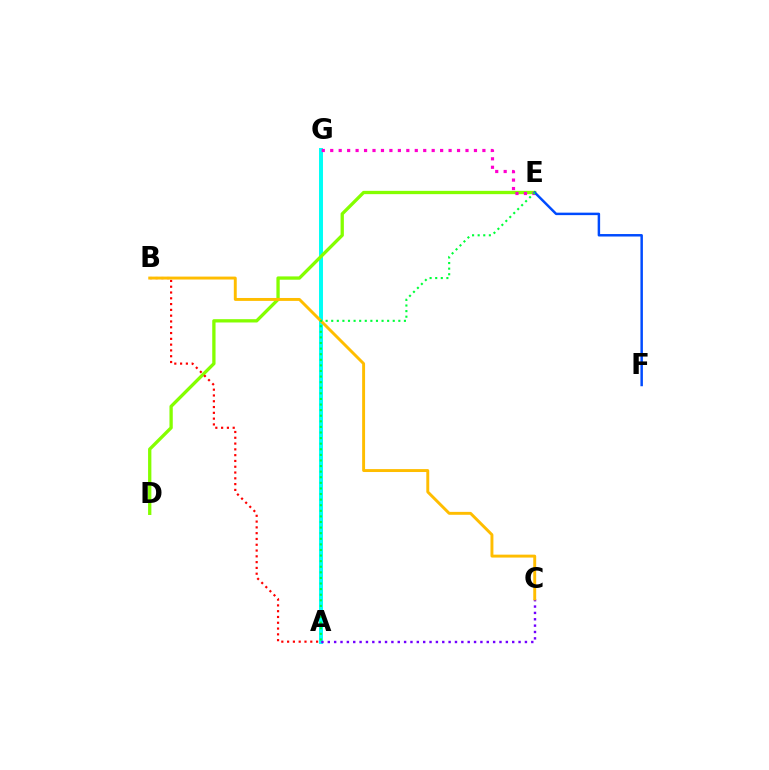{('A', 'G'): [{'color': '#00fff6', 'line_style': 'solid', 'thickness': 2.85}], ('D', 'E'): [{'color': '#84ff00', 'line_style': 'solid', 'thickness': 2.38}], ('E', 'G'): [{'color': '#ff00cf', 'line_style': 'dotted', 'thickness': 2.3}], ('A', 'C'): [{'color': '#7200ff', 'line_style': 'dotted', 'thickness': 1.73}], ('E', 'F'): [{'color': '#004bff', 'line_style': 'solid', 'thickness': 1.78}], ('A', 'B'): [{'color': '#ff0000', 'line_style': 'dotted', 'thickness': 1.57}], ('B', 'C'): [{'color': '#ffbd00', 'line_style': 'solid', 'thickness': 2.1}], ('A', 'E'): [{'color': '#00ff39', 'line_style': 'dotted', 'thickness': 1.52}]}